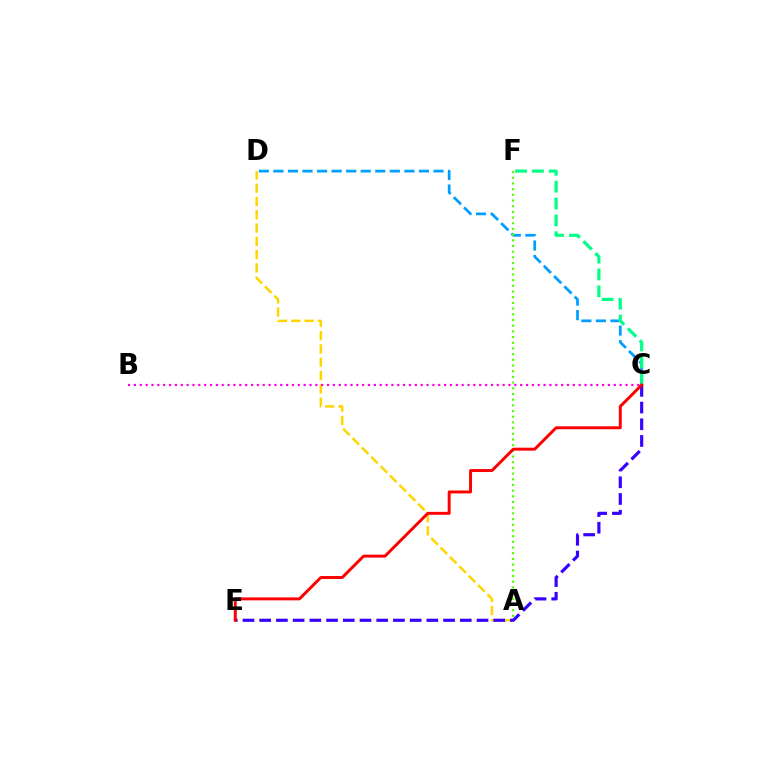{('A', 'D'): [{'color': '#ffd500', 'line_style': 'dashed', 'thickness': 1.8}], ('B', 'C'): [{'color': '#ff00ed', 'line_style': 'dotted', 'thickness': 1.59}], ('C', 'D'): [{'color': '#009eff', 'line_style': 'dashed', 'thickness': 1.98}], ('A', 'F'): [{'color': '#4fff00', 'line_style': 'dotted', 'thickness': 1.55}], ('C', 'E'): [{'color': '#3700ff', 'line_style': 'dashed', 'thickness': 2.27}, {'color': '#ff0000', 'line_style': 'solid', 'thickness': 2.12}], ('C', 'F'): [{'color': '#00ff86', 'line_style': 'dashed', 'thickness': 2.29}]}